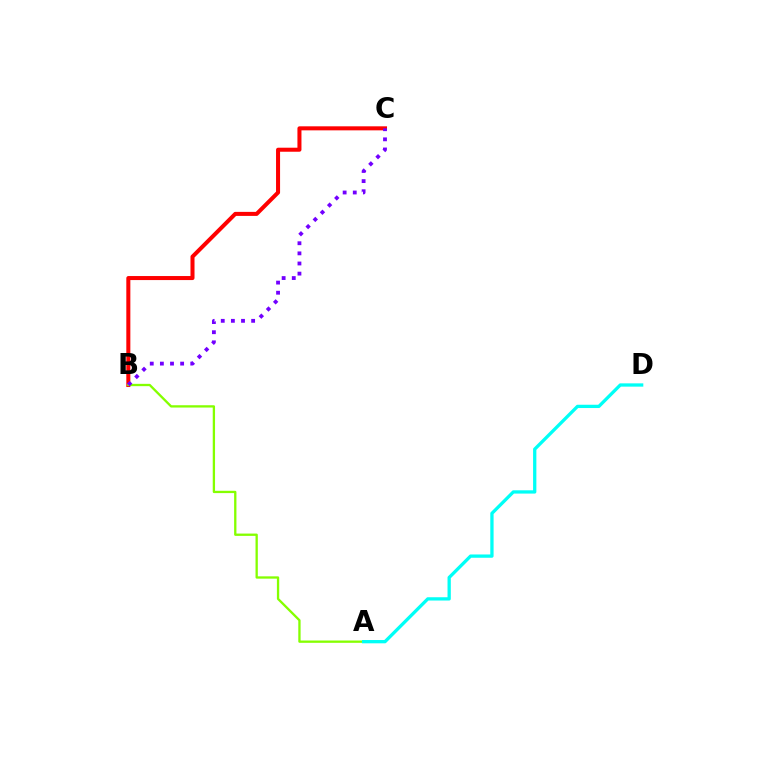{('B', 'C'): [{'color': '#ff0000', 'line_style': 'solid', 'thickness': 2.9}, {'color': '#7200ff', 'line_style': 'dotted', 'thickness': 2.75}], ('A', 'B'): [{'color': '#84ff00', 'line_style': 'solid', 'thickness': 1.66}], ('A', 'D'): [{'color': '#00fff6', 'line_style': 'solid', 'thickness': 2.37}]}